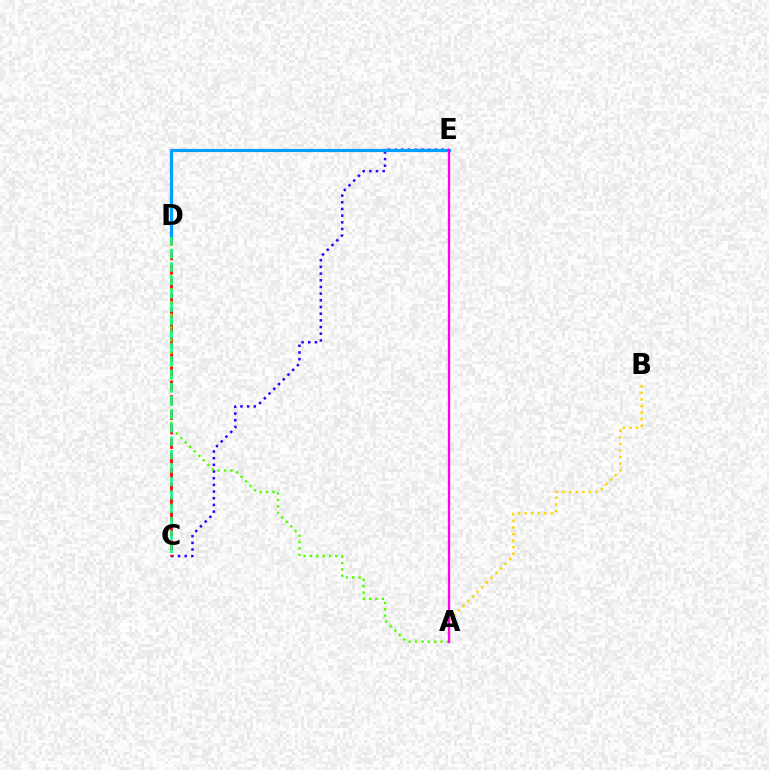{('C', 'E'): [{'color': '#3700ff', 'line_style': 'dotted', 'thickness': 1.82}], ('C', 'D'): [{'color': '#ff0000', 'line_style': 'dashed', 'thickness': 1.97}, {'color': '#00ff86', 'line_style': 'dashed', 'thickness': 1.82}], ('A', 'D'): [{'color': '#4fff00', 'line_style': 'dotted', 'thickness': 1.73}], ('D', 'E'): [{'color': '#009eff', 'line_style': 'solid', 'thickness': 2.27}], ('A', 'B'): [{'color': '#ffd500', 'line_style': 'dotted', 'thickness': 1.79}], ('A', 'E'): [{'color': '#ff00ed', 'line_style': 'solid', 'thickness': 1.65}]}